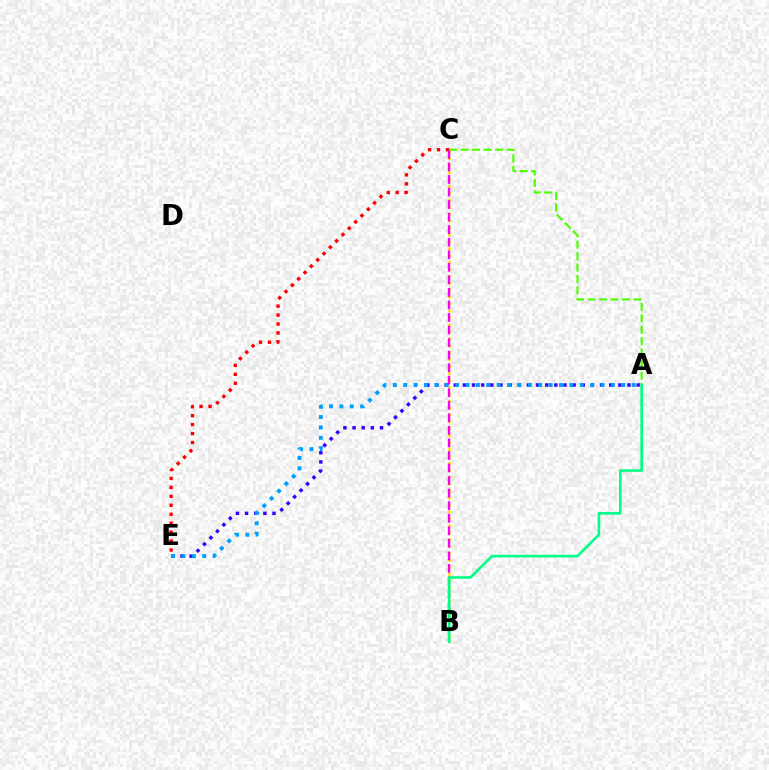{('A', 'C'): [{'color': '#4fff00', 'line_style': 'dashed', 'thickness': 1.56}], ('A', 'E'): [{'color': '#3700ff', 'line_style': 'dotted', 'thickness': 2.48}, {'color': '#009eff', 'line_style': 'dotted', 'thickness': 2.82}], ('B', 'C'): [{'color': '#ffd500', 'line_style': 'dotted', 'thickness': 1.88}, {'color': '#ff00ed', 'line_style': 'dashed', 'thickness': 1.7}], ('C', 'E'): [{'color': '#ff0000', 'line_style': 'dotted', 'thickness': 2.43}], ('A', 'B'): [{'color': '#00ff86', 'line_style': 'solid', 'thickness': 1.89}]}